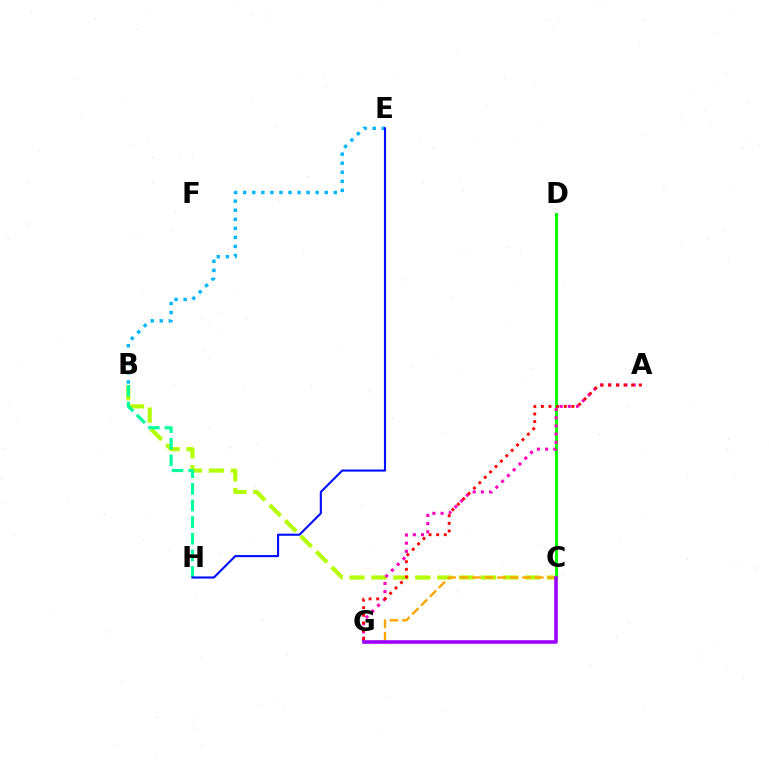{('C', 'D'): [{'color': '#08ff00', 'line_style': 'solid', 'thickness': 2.12}], ('B', 'C'): [{'color': '#b3ff00', 'line_style': 'dashed', 'thickness': 2.98}], ('B', 'E'): [{'color': '#00b5ff', 'line_style': 'dotted', 'thickness': 2.46}], ('A', 'G'): [{'color': '#ff00bd', 'line_style': 'dotted', 'thickness': 2.23}, {'color': '#ff0000', 'line_style': 'dotted', 'thickness': 2.07}], ('B', 'H'): [{'color': '#00ff9d', 'line_style': 'dashed', 'thickness': 2.26}], ('C', 'G'): [{'color': '#ffa500', 'line_style': 'dashed', 'thickness': 1.7}, {'color': '#9b00ff', 'line_style': 'solid', 'thickness': 2.57}], ('E', 'H'): [{'color': '#0010ff', 'line_style': 'solid', 'thickness': 1.53}]}